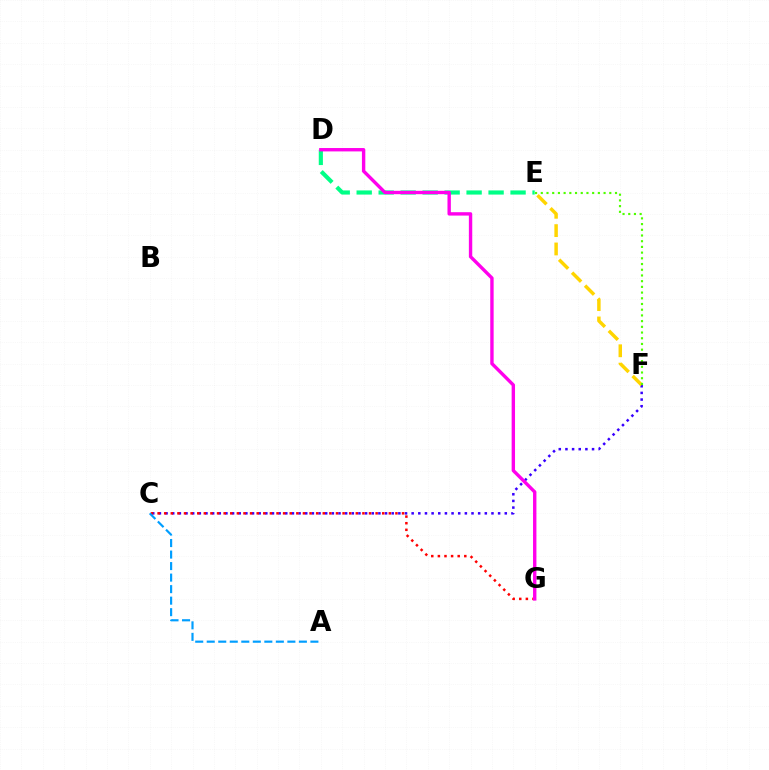{('D', 'E'): [{'color': '#00ff86', 'line_style': 'dashed', 'thickness': 2.99}], ('C', 'F'): [{'color': '#3700ff', 'line_style': 'dotted', 'thickness': 1.81}], ('E', 'F'): [{'color': '#ffd500', 'line_style': 'dashed', 'thickness': 2.49}, {'color': '#4fff00', 'line_style': 'dotted', 'thickness': 1.55}], ('C', 'G'): [{'color': '#ff0000', 'line_style': 'dotted', 'thickness': 1.8}], ('A', 'C'): [{'color': '#009eff', 'line_style': 'dashed', 'thickness': 1.56}], ('D', 'G'): [{'color': '#ff00ed', 'line_style': 'solid', 'thickness': 2.44}]}